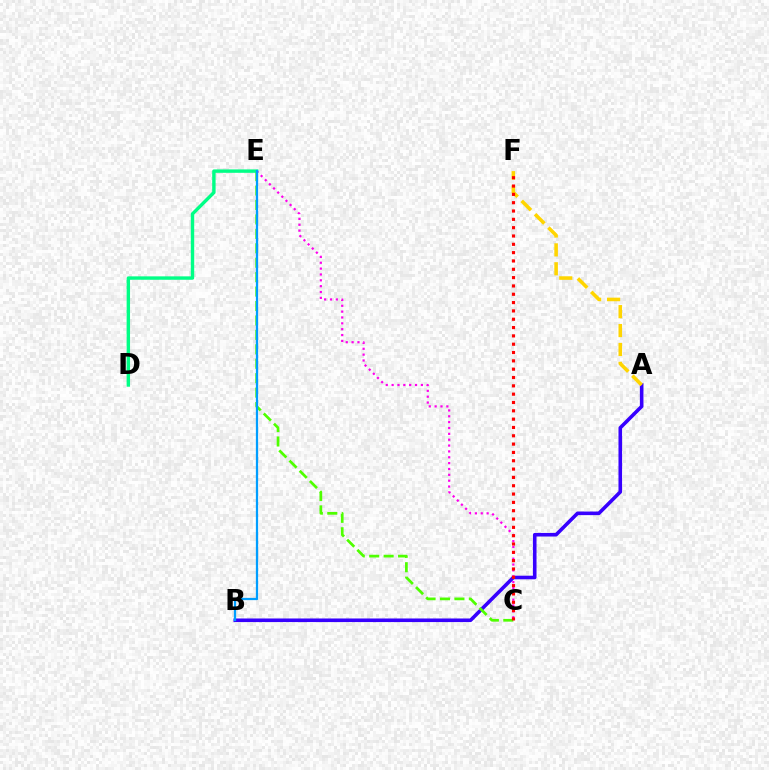{('A', 'B'): [{'color': '#3700ff', 'line_style': 'solid', 'thickness': 2.59}], ('C', 'E'): [{'color': '#4fff00', 'line_style': 'dashed', 'thickness': 1.96}, {'color': '#ff00ed', 'line_style': 'dotted', 'thickness': 1.59}], ('D', 'E'): [{'color': '#00ff86', 'line_style': 'solid', 'thickness': 2.45}], ('A', 'F'): [{'color': '#ffd500', 'line_style': 'dashed', 'thickness': 2.57}], ('C', 'F'): [{'color': '#ff0000', 'line_style': 'dotted', 'thickness': 2.26}], ('B', 'E'): [{'color': '#009eff', 'line_style': 'solid', 'thickness': 1.63}]}